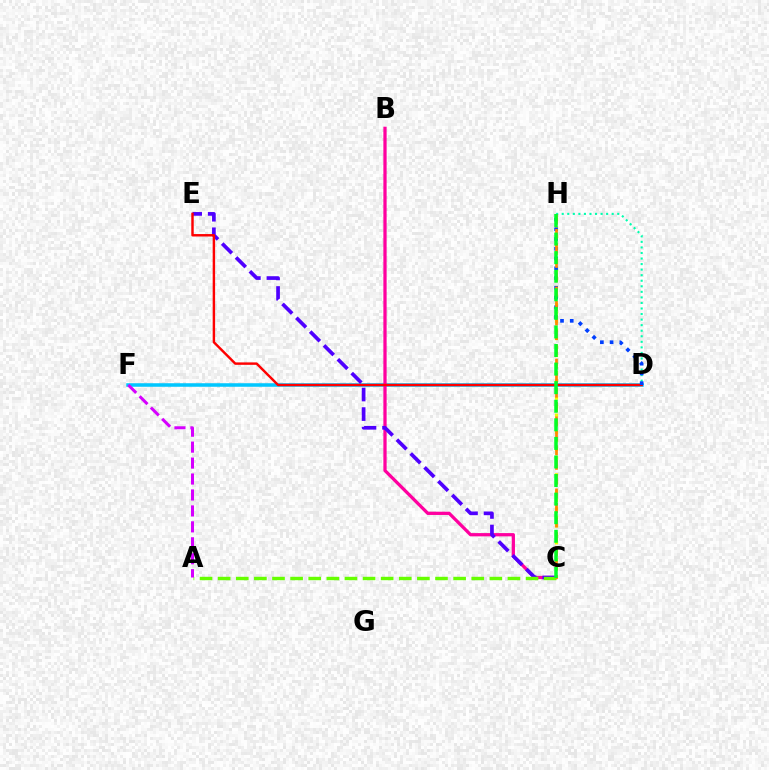{('D', 'F'): [{'color': '#00c7ff', 'line_style': 'solid', 'thickness': 2.55}], ('B', 'C'): [{'color': '#ff00a0', 'line_style': 'solid', 'thickness': 2.35}], ('C', 'E'): [{'color': '#4f00ff', 'line_style': 'dashed', 'thickness': 2.66}], ('C', 'H'): [{'color': '#eeff00', 'line_style': 'dotted', 'thickness': 2.31}, {'color': '#ff8800', 'line_style': 'dashed', 'thickness': 1.96}, {'color': '#00ff27', 'line_style': 'dashed', 'thickness': 2.52}], ('D', 'H'): [{'color': '#00ffaf', 'line_style': 'dotted', 'thickness': 1.51}, {'color': '#003fff', 'line_style': 'dotted', 'thickness': 2.65}], ('A', 'C'): [{'color': '#66ff00', 'line_style': 'dashed', 'thickness': 2.46}], ('A', 'F'): [{'color': '#d600ff', 'line_style': 'dashed', 'thickness': 2.17}], ('D', 'E'): [{'color': '#ff0000', 'line_style': 'solid', 'thickness': 1.75}]}